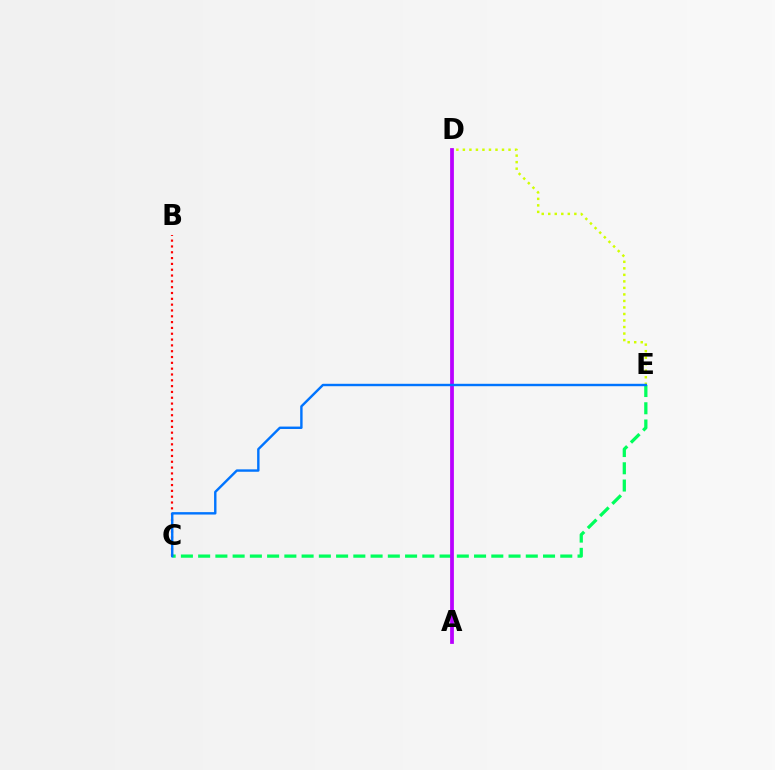{('C', 'E'): [{'color': '#00ff5c', 'line_style': 'dashed', 'thickness': 2.34}, {'color': '#0074ff', 'line_style': 'solid', 'thickness': 1.74}], ('D', 'E'): [{'color': '#d1ff00', 'line_style': 'dotted', 'thickness': 1.77}], ('B', 'C'): [{'color': '#ff0000', 'line_style': 'dotted', 'thickness': 1.58}], ('A', 'D'): [{'color': '#b900ff', 'line_style': 'solid', 'thickness': 2.71}]}